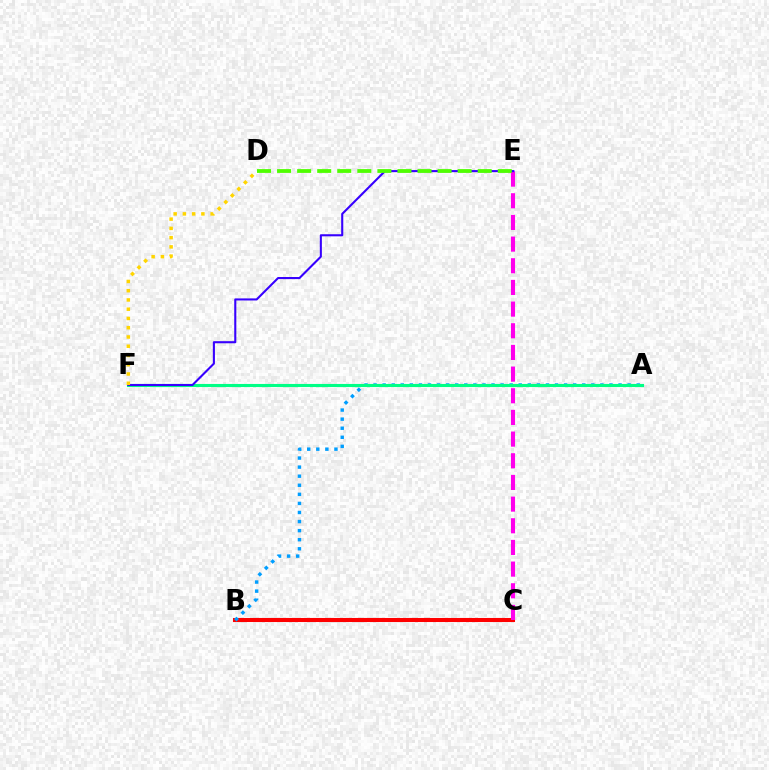{('B', 'C'): [{'color': '#ff0000', 'line_style': 'solid', 'thickness': 2.93}], ('A', 'B'): [{'color': '#009eff', 'line_style': 'dotted', 'thickness': 2.47}], ('A', 'F'): [{'color': '#00ff86', 'line_style': 'solid', 'thickness': 2.24}], ('C', 'E'): [{'color': '#ff00ed', 'line_style': 'dashed', 'thickness': 2.94}], ('E', 'F'): [{'color': '#3700ff', 'line_style': 'solid', 'thickness': 1.51}], ('D', 'E'): [{'color': '#4fff00', 'line_style': 'dashed', 'thickness': 2.73}], ('D', 'F'): [{'color': '#ffd500', 'line_style': 'dotted', 'thickness': 2.51}]}